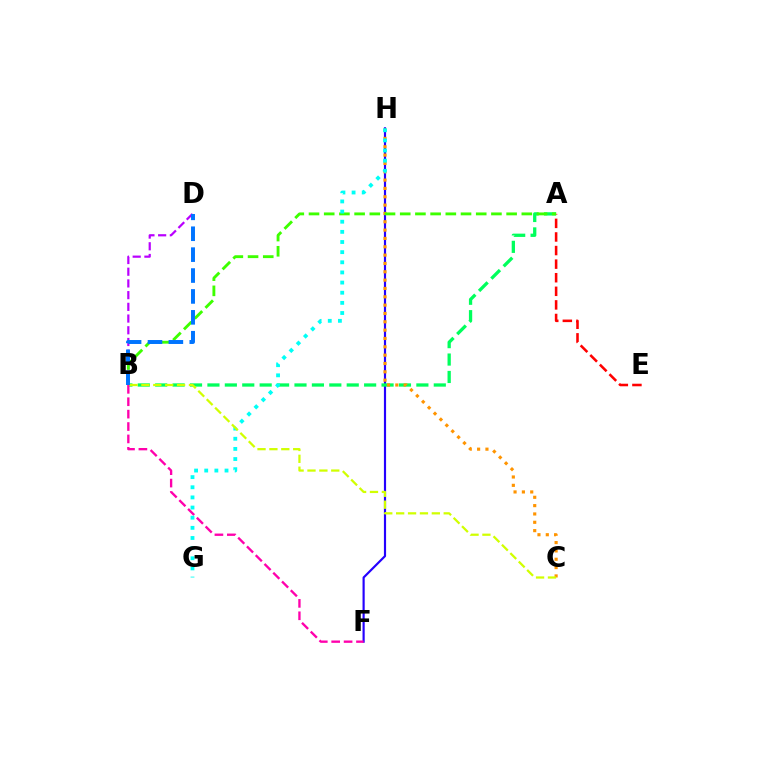{('F', 'H'): [{'color': '#2500ff', 'line_style': 'solid', 'thickness': 1.56}], ('A', 'B'): [{'color': '#00ff5c', 'line_style': 'dashed', 'thickness': 2.37}, {'color': '#3dff00', 'line_style': 'dashed', 'thickness': 2.07}], ('B', 'F'): [{'color': '#ff00ac', 'line_style': 'dashed', 'thickness': 1.68}], ('A', 'E'): [{'color': '#ff0000', 'line_style': 'dashed', 'thickness': 1.85}], ('B', 'D'): [{'color': '#b900ff', 'line_style': 'dashed', 'thickness': 1.59}, {'color': '#0074ff', 'line_style': 'dashed', 'thickness': 2.84}], ('C', 'H'): [{'color': '#ff9400', 'line_style': 'dotted', 'thickness': 2.26}], ('G', 'H'): [{'color': '#00fff6', 'line_style': 'dotted', 'thickness': 2.76}], ('B', 'C'): [{'color': '#d1ff00', 'line_style': 'dashed', 'thickness': 1.62}]}